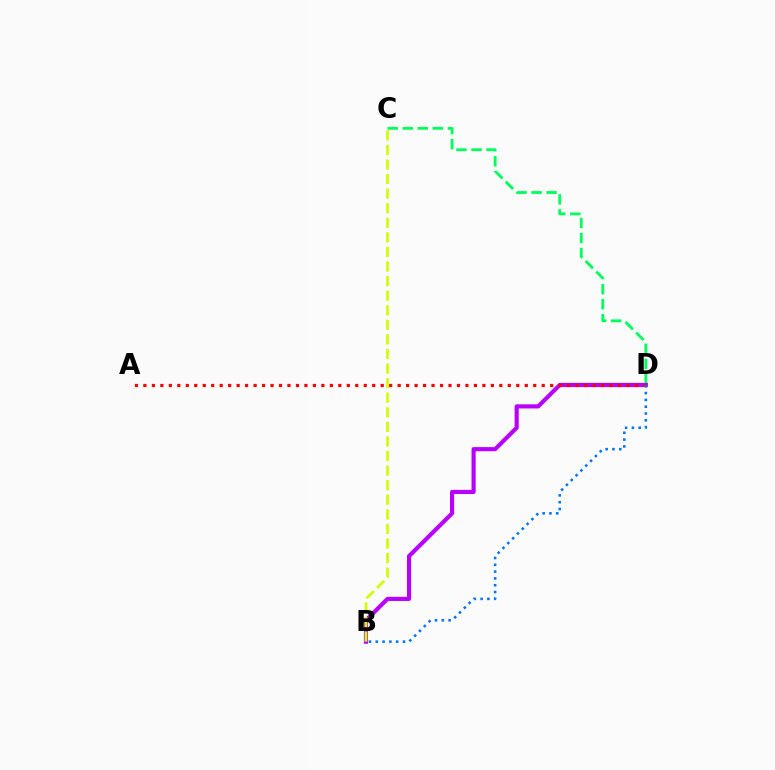{('C', 'D'): [{'color': '#00ff5c', 'line_style': 'dashed', 'thickness': 2.04}], ('B', 'D'): [{'color': '#b900ff', 'line_style': 'solid', 'thickness': 2.98}, {'color': '#0074ff', 'line_style': 'dotted', 'thickness': 1.85}], ('A', 'D'): [{'color': '#ff0000', 'line_style': 'dotted', 'thickness': 2.3}], ('B', 'C'): [{'color': '#d1ff00', 'line_style': 'dashed', 'thickness': 1.98}]}